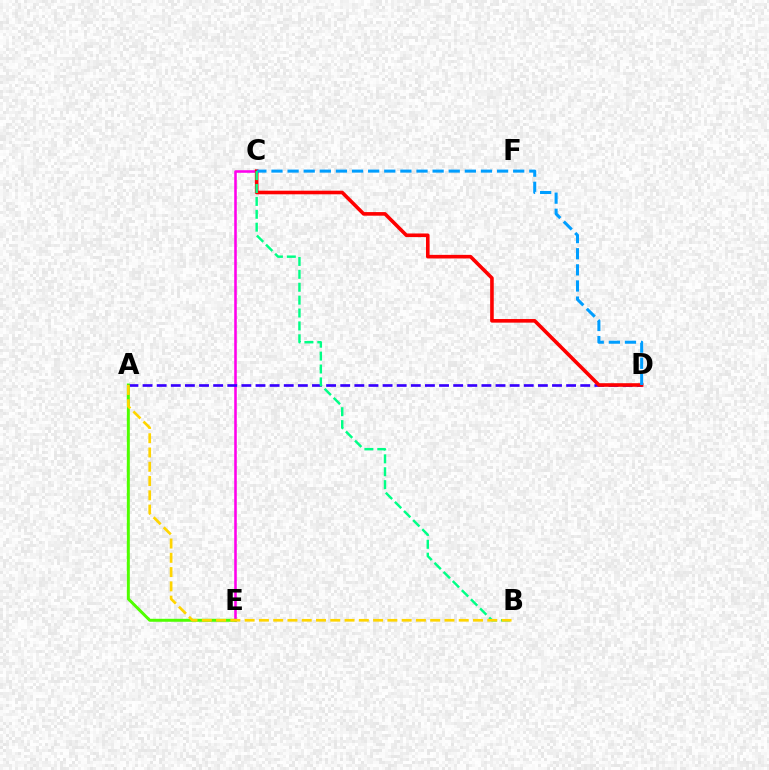{('C', 'E'): [{'color': '#ff00ed', 'line_style': 'solid', 'thickness': 1.85}], ('A', 'D'): [{'color': '#3700ff', 'line_style': 'dashed', 'thickness': 1.92}], ('A', 'E'): [{'color': '#4fff00', 'line_style': 'solid', 'thickness': 2.14}], ('C', 'D'): [{'color': '#ff0000', 'line_style': 'solid', 'thickness': 2.6}, {'color': '#009eff', 'line_style': 'dashed', 'thickness': 2.19}], ('B', 'C'): [{'color': '#00ff86', 'line_style': 'dashed', 'thickness': 1.75}], ('A', 'B'): [{'color': '#ffd500', 'line_style': 'dashed', 'thickness': 1.94}]}